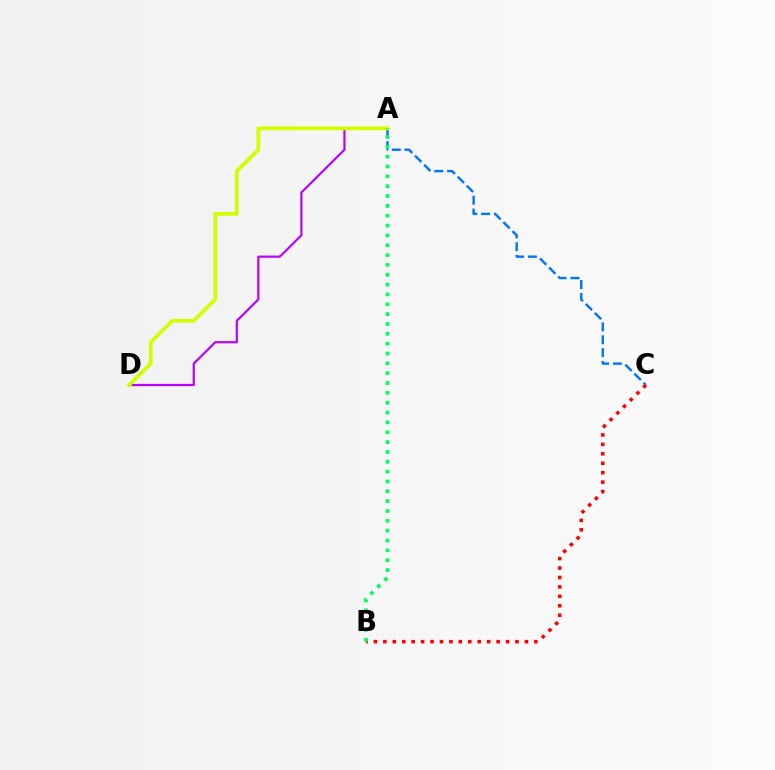{('A', 'C'): [{'color': '#0074ff', 'line_style': 'dashed', 'thickness': 1.74}], ('A', 'D'): [{'color': '#b900ff', 'line_style': 'solid', 'thickness': 1.58}, {'color': '#d1ff00', 'line_style': 'solid', 'thickness': 2.72}], ('B', 'C'): [{'color': '#ff0000', 'line_style': 'dotted', 'thickness': 2.56}], ('A', 'B'): [{'color': '#00ff5c', 'line_style': 'dotted', 'thickness': 2.67}]}